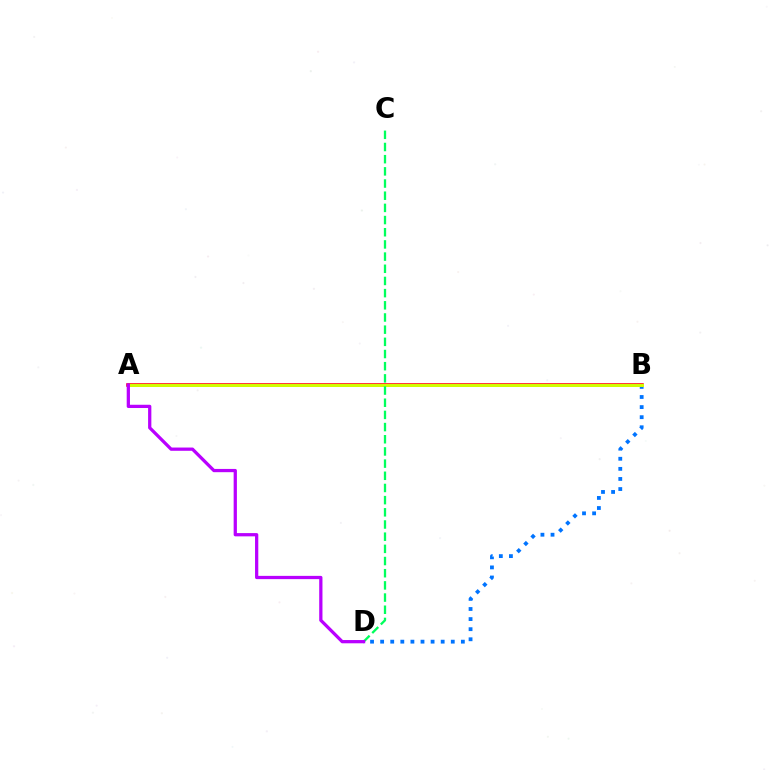{('B', 'D'): [{'color': '#0074ff', 'line_style': 'dotted', 'thickness': 2.74}], ('A', 'B'): [{'color': '#ff0000', 'line_style': 'solid', 'thickness': 2.54}, {'color': '#d1ff00', 'line_style': 'solid', 'thickness': 2.14}], ('C', 'D'): [{'color': '#00ff5c', 'line_style': 'dashed', 'thickness': 1.65}], ('A', 'D'): [{'color': '#b900ff', 'line_style': 'solid', 'thickness': 2.34}]}